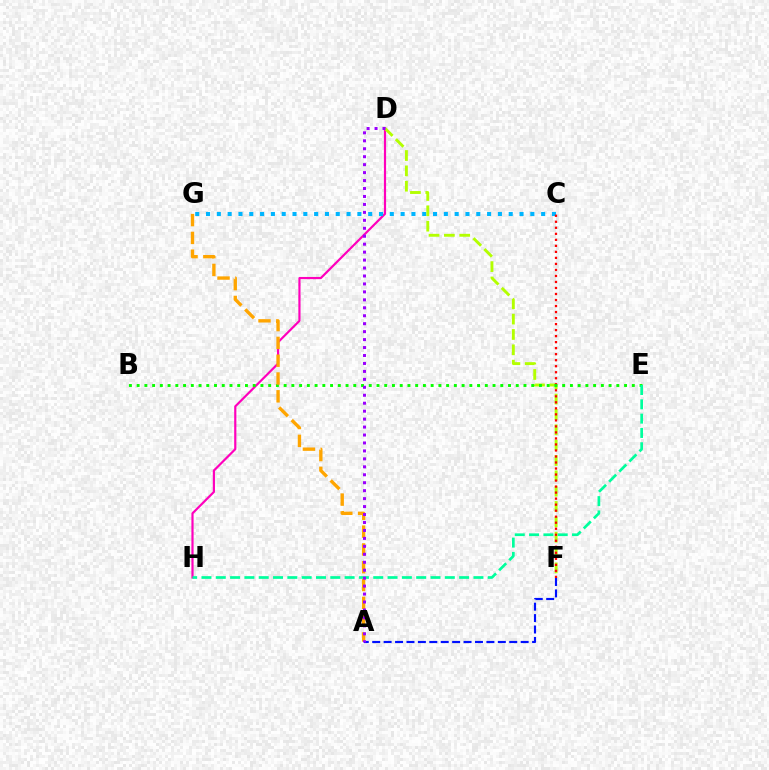{('D', 'H'): [{'color': '#ff00bd', 'line_style': 'solid', 'thickness': 1.57}], ('C', 'G'): [{'color': '#00b5ff', 'line_style': 'dotted', 'thickness': 2.94}], ('D', 'F'): [{'color': '#b3ff00', 'line_style': 'dashed', 'thickness': 2.08}], ('C', 'F'): [{'color': '#ff0000', 'line_style': 'dotted', 'thickness': 1.64}], ('B', 'E'): [{'color': '#08ff00', 'line_style': 'dotted', 'thickness': 2.1}], ('A', 'F'): [{'color': '#0010ff', 'line_style': 'dashed', 'thickness': 1.55}], ('E', 'H'): [{'color': '#00ff9d', 'line_style': 'dashed', 'thickness': 1.94}], ('A', 'G'): [{'color': '#ffa500', 'line_style': 'dashed', 'thickness': 2.42}], ('A', 'D'): [{'color': '#9b00ff', 'line_style': 'dotted', 'thickness': 2.16}]}